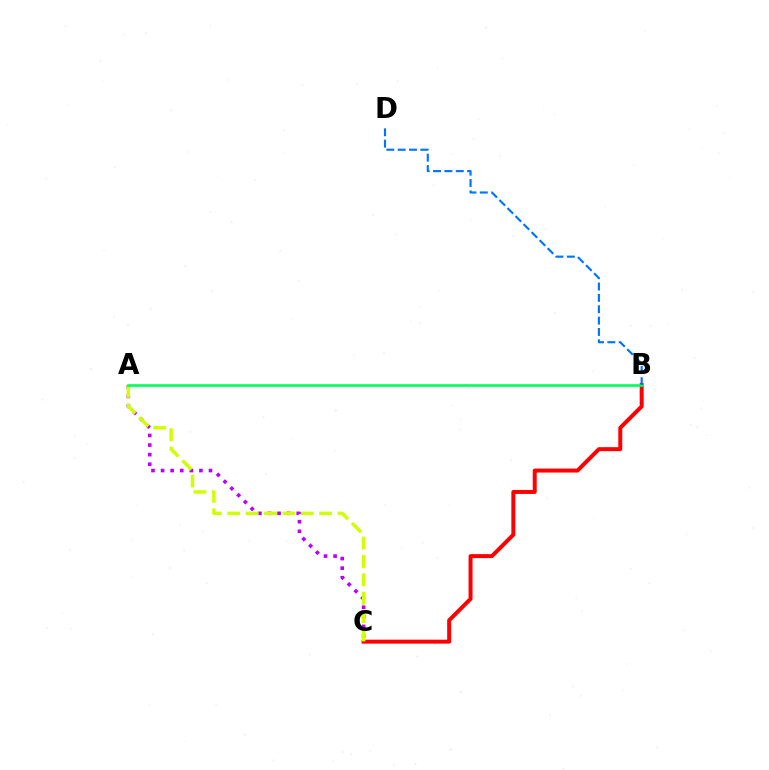{('B', 'C'): [{'color': '#ff0000', 'line_style': 'solid', 'thickness': 2.86}], ('A', 'C'): [{'color': '#b900ff', 'line_style': 'dotted', 'thickness': 2.6}, {'color': '#d1ff00', 'line_style': 'dashed', 'thickness': 2.5}], ('A', 'B'): [{'color': '#00ff5c', 'line_style': 'solid', 'thickness': 1.88}], ('B', 'D'): [{'color': '#0074ff', 'line_style': 'dashed', 'thickness': 1.54}]}